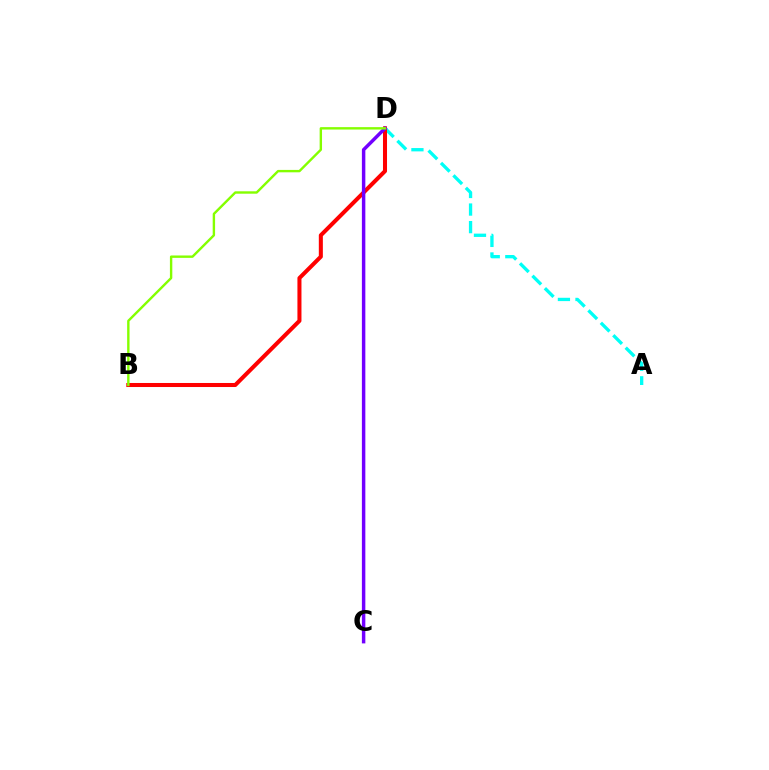{('A', 'D'): [{'color': '#00fff6', 'line_style': 'dashed', 'thickness': 2.39}], ('B', 'D'): [{'color': '#ff0000', 'line_style': 'solid', 'thickness': 2.91}, {'color': '#84ff00', 'line_style': 'solid', 'thickness': 1.73}], ('C', 'D'): [{'color': '#7200ff', 'line_style': 'solid', 'thickness': 2.49}]}